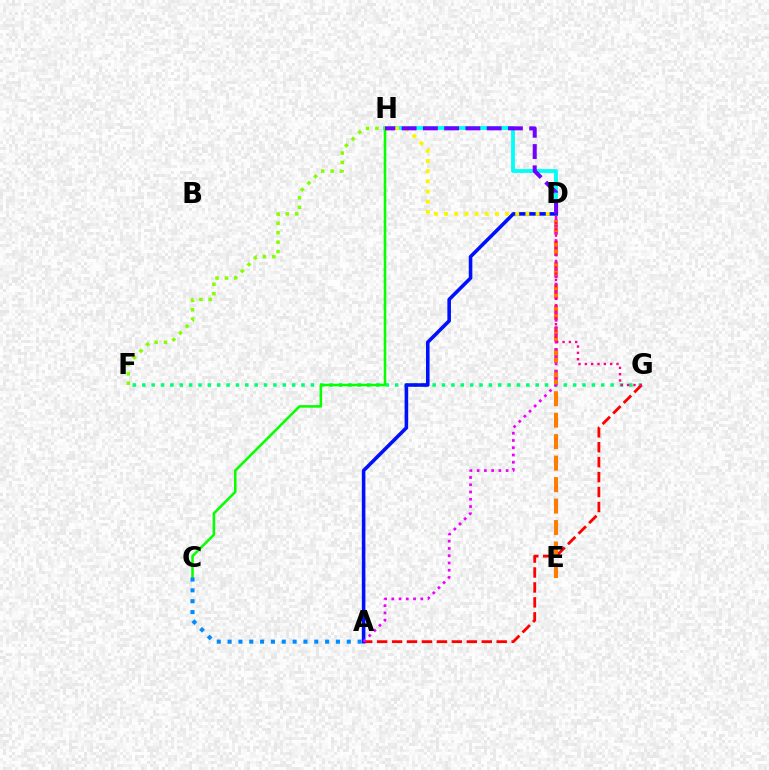{('F', 'G'): [{'color': '#00ff74', 'line_style': 'dotted', 'thickness': 2.55}], ('A', 'G'): [{'color': '#ff0000', 'line_style': 'dashed', 'thickness': 2.03}], ('D', 'H'): [{'color': '#00fff6', 'line_style': 'solid', 'thickness': 2.75}, {'color': '#fcf500', 'line_style': 'dotted', 'thickness': 2.76}, {'color': '#7200ff', 'line_style': 'dashed', 'thickness': 2.89}], ('D', 'E'): [{'color': '#ff7c00', 'line_style': 'dashed', 'thickness': 2.92}], ('C', 'H'): [{'color': '#08ff00', 'line_style': 'solid', 'thickness': 1.85}], ('A', 'D'): [{'color': '#0010ff', 'line_style': 'solid', 'thickness': 2.58}, {'color': '#ee00ff', 'line_style': 'dotted', 'thickness': 1.97}], ('D', 'G'): [{'color': '#ff0094', 'line_style': 'dotted', 'thickness': 1.72}], ('A', 'C'): [{'color': '#008cff', 'line_style': 'dotted', 'thickness': 2.94}], ('F', 'H'): [{'color': '#84ff00', 'line_style': 'dotted', 'thickness': 2.55}]}